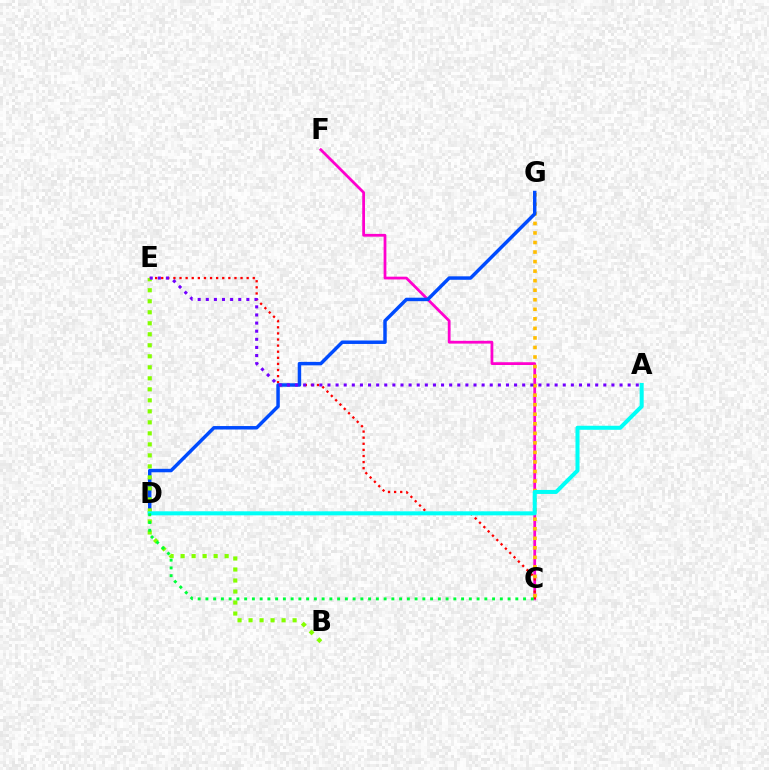{('C', 'F'): [{'color': '#ff00cf', 'line_style': 'solid', 'thickness': 1.99}], ('C', 'E'): [{'color': '#ff0000', 'line_style': 'dotted', 'thickness': 1.66}], ('C', 'G'): [{'color': '#ffbd00', 'line_style': 'dotted', 'thickness': 2.59}], ('D', 'G'): [{'color': '#004bff', 'line_style': 'solid', 'thickness': 2.49}], ('B', 'E'): [{'color': '#84ff00', 'line_style': 'dotted', 'thickness': 2.99}], ('A', 'E'): [{'color': '#7200ff', 'line_style': 'dotted', 'thickness': 2.2}], ('A', 'D'): [{'color': '#00fff6', 'line_style': 'solid', 'thickness': 2.9}], ('C', 'D'): [{'color': '#00ff39', 'line_style': 'dotted', 'thickness': 2.11}]}